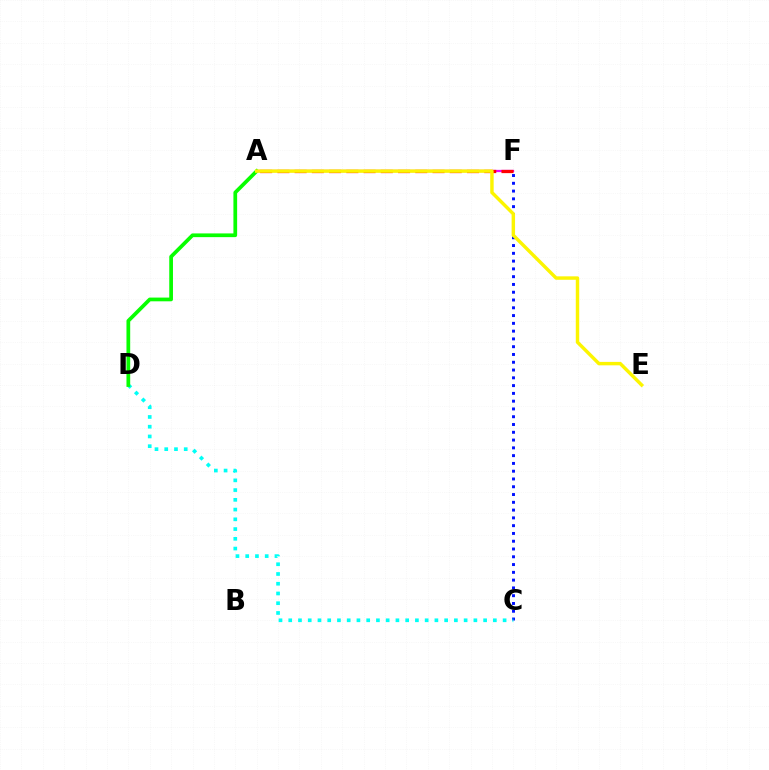{('C', 'F'): [{'color': '#0010ff', 'line_style': 'dotted', 'thickness': 2.11}], ('C', 'D'): [{'color': '#00fff6', 'line_style': 'dotted', 'thickness': 2.65}], ('A', 'F'): [{'color': '#ee00ff', 'line_style': 'solid', 'thickness': 1.63}, {'color': '#ff0000', 'line_style': 'dashed', 'thickness': 2.34}], ('A', 'D'): [{'color': '#08ff00', 'line_style': 'solid', 'thickness': 2.68}], ('A', 'E'): [{'color': '#fcf500', 'line_style': 'solid', 'thickness': 2.47}]}